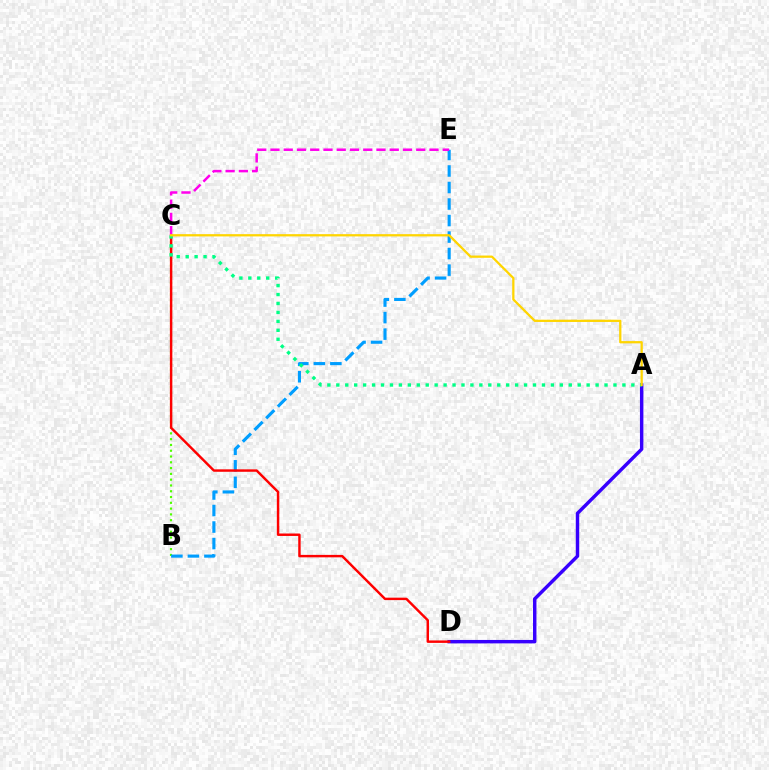{('A', 'D'): [{'color': '#3700ff', 'line_style': 'solid', 'thickness': 2.48}], ('B', 'C'): [{'color': '#4fff00', 'line_style': 'dotted', 'thickness': 1.57}], ('B', 'E'): [{'color': '#009eff', 'line_style': 'dashed', 'thickness': 2.24}], ('C', 'D'): [{'color': '#ff0000', 'line_style': 'solid', 'thickness': 1.76}], ('A', 'C'): [{'color': '#00ff86', 'line_style': 'dotted', 'thickness': 2.43}, {'color': '#ffd500', 'line_style': 'solid', 'thickness': 1.63}], ('C', 'E'): [{'color': '#ff00ed', 'line_style': 'dashed', 'thickness': 1.8}]}